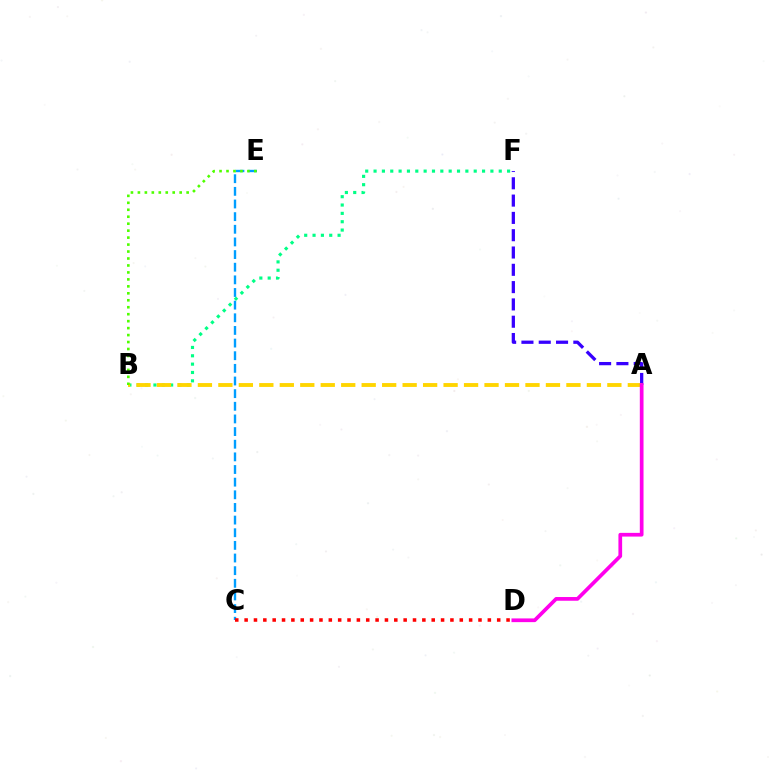{('C', 'E'): [{'color': '#009eff', 'line_style': 'dashed', 'thickness': 1.72}], ('B', 'F'): [{'color': '#00ff86', 'line_style': 'dotted', 'thickness': 2.27}], ('A', 'F'): [{'color': '#3700ff', 'line_style': 'dashed', 'thickness': 2.35}], ('A', 'B'): [{'color': '#ffd500', 'line_style': 'dashed', 'thickness': 2.78}], ('B', 'E'): [{'color': '#4fff00', 'line_style': 'dotted', 'thickness': 1.89}], ('C', 'D'): [{'color': '#ff0000', 'line_style': 'dotted', 'thickness': 2.54}], ('A', 'D'): [{'color': '#ff00ed', 'line_style': 'solid', 'thickness': 2.67}]}